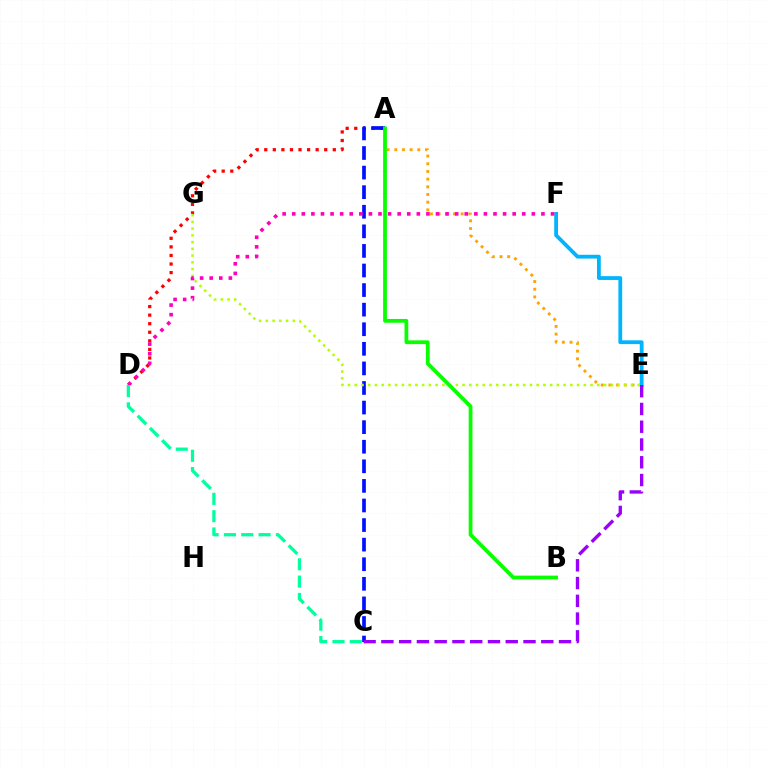{('A', 'D'): [{'color': '#ff0000', 'line_style': 'dotted', 'thickness': 2.33}], ('A', 'E'): [{'color': '#ffa500', 'line_style': 'dotted', 'thickness': 2.09}], ('A', 'C'): [{'color': '#0010ff', 'line_style': 'dashed', 'thickness': 2.66}], ('E', 'F'): [{'color': '#00b5ff', 'line_style': 'solid', 'thickness': 2.73}], ('C', 'E'): [{'color': '#9b00ff', 'line_style': 'dashed', 'thickness': 2.41}], ('E', 'G'): [{'color': '#b3ff00', 'line_style': 'dotted', 'thickness': 1.83}], ('D', 'F'): [{'color': '#ff00bd', 'line_style': 'dotted', 'thickness': 2.6}], ('C', 'D'): [{'color': '#00ff9d', 'line_style': 'dashed', 'thickness': 2.35}], ('A', 'B'): [{'color': '#08ff00', 'line_style': 'solid', 'thickness': 2.71}]}